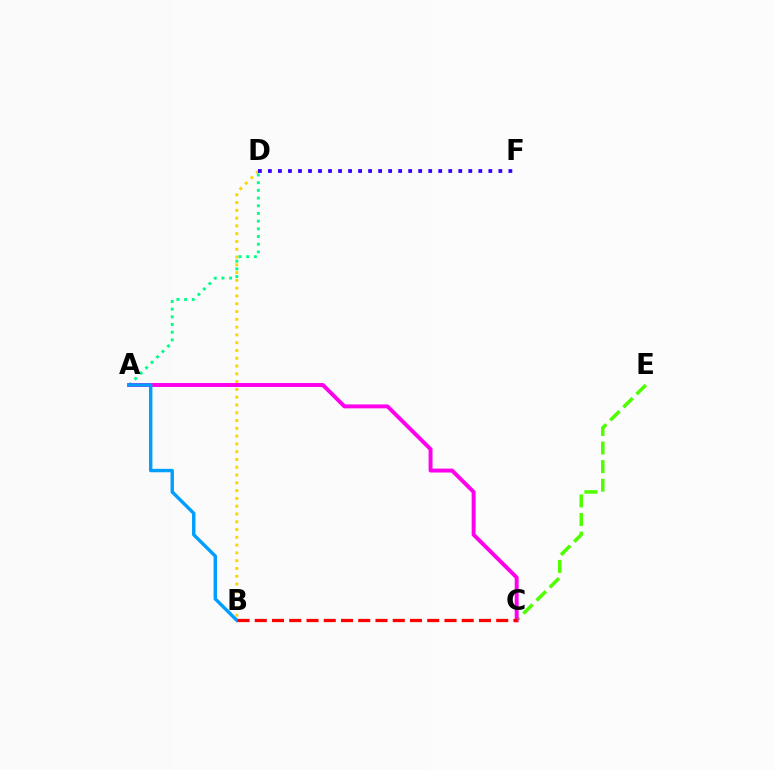{('B', 'D'): [{'color': '#ffd500', 'line_style': 'dotted', 'thickness': 2.12}], ('A', 'D'): [{'color': '#00ff86', 'line_style': 'dotted', 'thickness': 2.09}], ('C', 'E'): [{'color': '#4fff00', 'line_style': 'dashed', 'thickness': 2.53}], ('D', 'F'): [{'color': '#3700ff', 'line_style': 'dotted', 'thickness': 2.72}], ('A', 'C'): [{'color': '#ff00ed', 'line_style': 'solid', 'thickness': 2.83}], ('A', 'B'): [{'color': '#009eff', 'line_style': 'solid', 'thickness': 2.45}], ('B', 'C'): [{'color': '#ff0000', 'line_style': 'dashed', 'thickness': 2.34}]}